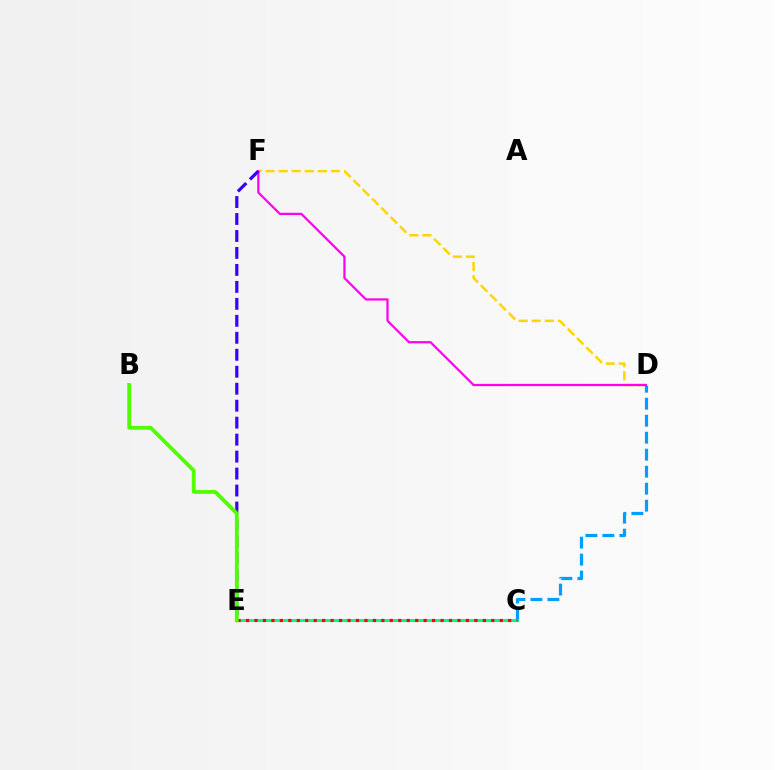{('D', 'F'): [{'color': '#ffd500', 'line_style': 'dashed', 'thickness': 1.78}, {'color': '#ff00ed', 'line_style': 'solid', 'thickness': 1.6}], ('C', 'D'): [{'color': '#009eff', 'line_style': 'dashed', 'thickness': 2.31}], ('C', 'E'): [{'color': '#00ff86', 'line_style': 'solid', 'thickness': 2.16}, {'color': '#ff0000', 'line_style': 'dotted', 'thickness': 2.3}], ('E', 'F'): [{'color': '#3700ff', 'line_style': 'dashed', 'thickness': 2.31}], ('B', 'E'): [{'color': '#4fff00', 'line_style': 'solid', 'thickness': 2.74}]}